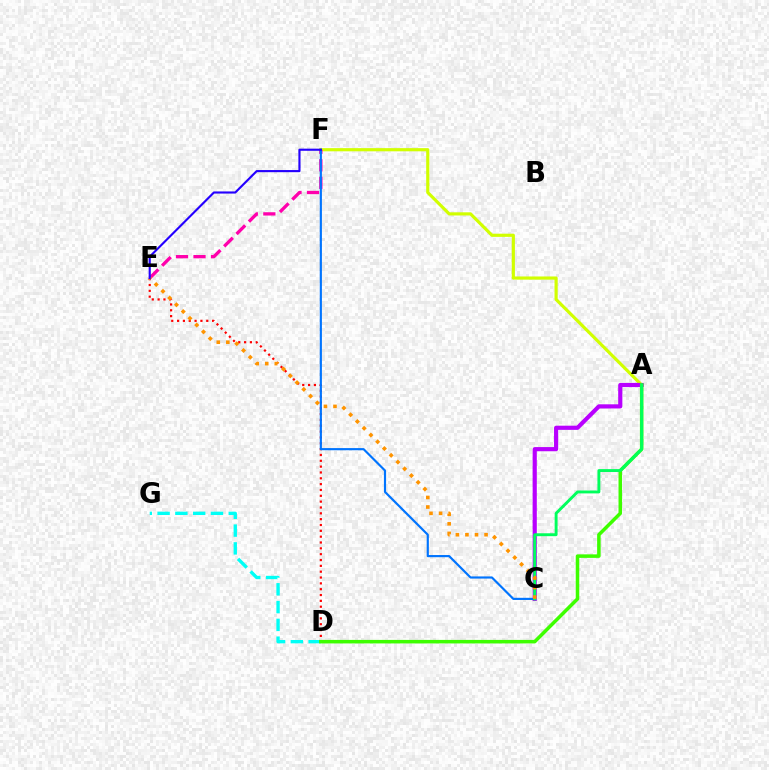{('A', 'F'): [{'color': '#d1ff00', 'line_style': 'solid', 'thickness': 2.28}], ('A', 'C'): [{'color': '#b900ff', 'line_style': 'solid', 'thickness': 3.0}, {'color': '#00ff5c', 'line_style': 'solid', 'thickness': 2.09}], ('D', 'G'): [{'color': '#00fff6', 'line_style': 'dashed', 'thickness': 2.42}], ('D', 'E'): [{'color': '#ff0000', 'line_style': 'dotted', 'thickness': 1.59}], ('E', 'F'): [{'color': '#ff00ac', 'line_style': 'dashed', 'thickness': 2.38}, {'color': '#2500ff', 'line_style': 'solid', 'thickness': 1.53}], ('A', 'D'): [{'color': '#3dff00', 'line_style': 'solid', 'thickness': 2.53}], ('C', 'F'): [{'color': '#0074ff', 'line_style': 'solid', 'thickness': 1.56}], ('C', 'E'): [{'color': '#ff9400', 'line_style': 'dotted', 'thickness': 2.6}]}